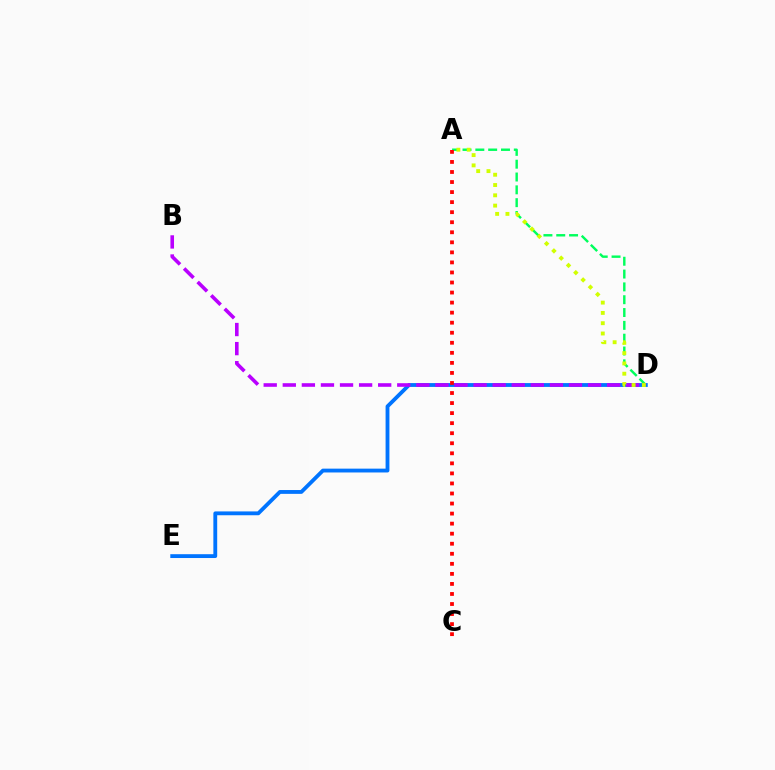{('A', 'D'): [{'color': '#00ff5c', 'line_style': 'dashed', 'thickness': 1.74}, {'color': '#d1ff00', 'line_style': 'dotted', 'thickness': 2.8}], ('D', 'E'): [{'color': '#0074ff', 'line_style': 'solid', 'thickness': 2.76}], ('B', 'D'): [{'color': '#b900ff', 'line_style': 'dashed', 'thickness': 2.59}], ('A', 'C'): [{'color': '#ff0000', 'line_style': 'dotted', 'thickness': 2.73}]}